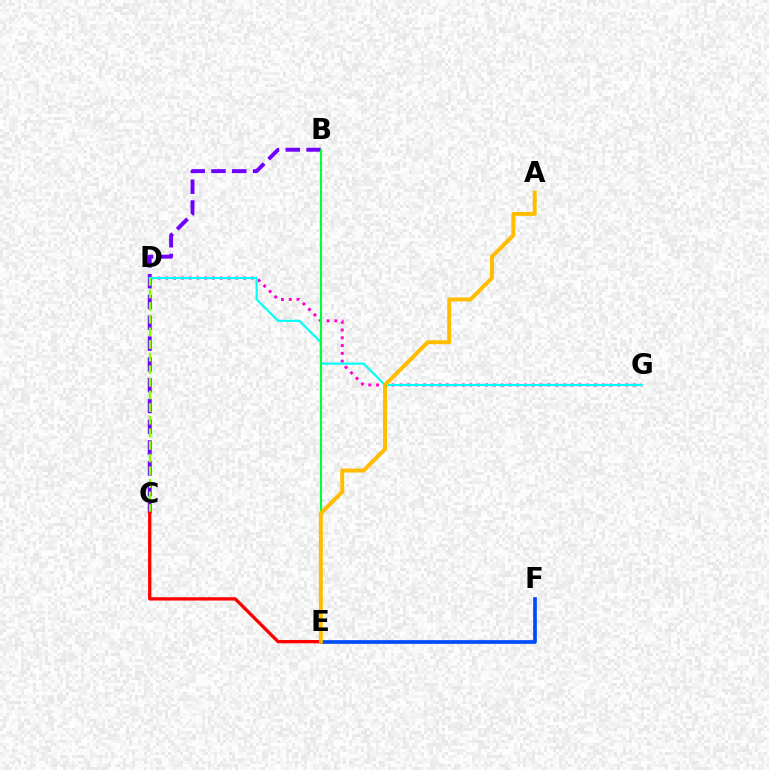{('E', 'F'): [{'color': '#004bff', 'line_style': 'solid', 'thickness': 2.66}], ('B', 'C'): [{'color': '#7200ff', 'line_style': 'dashed', 'thickness': 2.82}], ('D', 'G'): [{'color': '#ff00cf', 'line_style': 'dotted', 'thickness': 2.11}, {'color': '#00fff6', 'line_style': 'solid', 'thickness': 1.54}], ('C', 'D'): [{'color': '#84ff00', 'line_style': 'dashed', 'thickness': 1.71}], ('C', 'E'): [{'color': '#ff0000', 'line_style': 'solid', 'thickness': 2.37}], ('B', 'E'): [{'color': '#00ff39', 'line_style': 'solid', 'thickness': 1.51}], ('A', 'E'): [{'color': '#ffbd00', 'line_style': 'solid', 'thickness': 2.85}]}